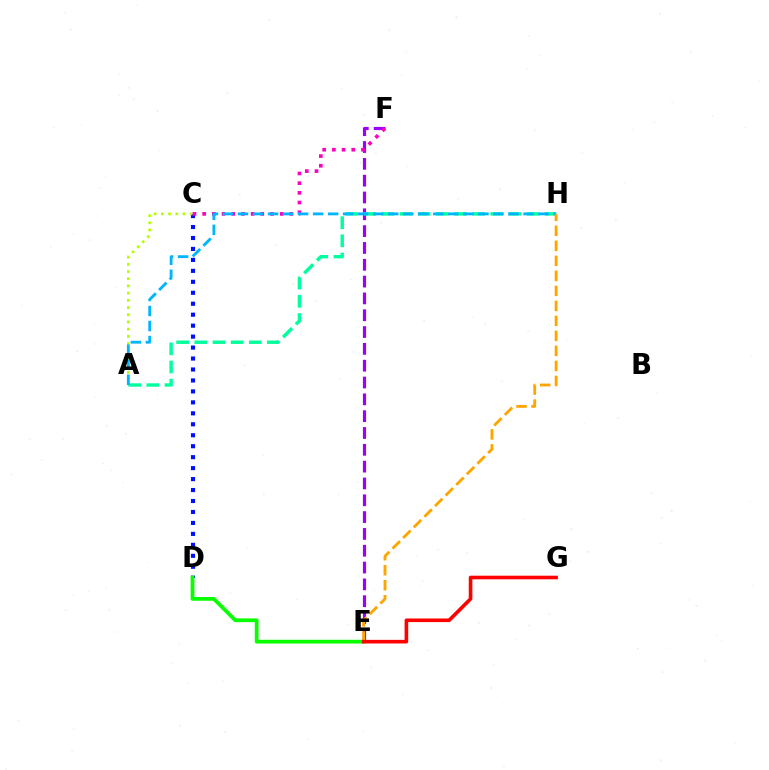{('C', 'D'): [{'color': '#0010ff', 'line_style': 'dotted', 'thickness': 2.98}], ('E', 'F'): [{'color': '#9b00ff', 'line_style': 'dashed', 'thickness': 2.29}], ('A', 'C'): [{'color': '#b3ff00', 'line_style': 'dotted', 'thickness': 1.95}], ('C', 'F'): [{'color': '#ff00bd', 'line_style': 'dotted', 'thickness': 2.63}], ('A', 'H'): [{'color': '#00ff9d', 'line_style': 'dashed', 'thickness': 2.47}, {'color': '#00b5ff', 'line_style': 'dashed', 'thickness': 2.04}], ('D', 'E'): [{'color': '#08ff00', 'line_style': 'solid', 'thickness': 2.7}], ('E', 'H'): [{'color': '#ffa500', 'line_style': 'dashed', 'thickness': 2.04}], ('E', 'G'): [{'color': '#ff0000', 'line_style': 'solid', 'thickness': 2.6}]}